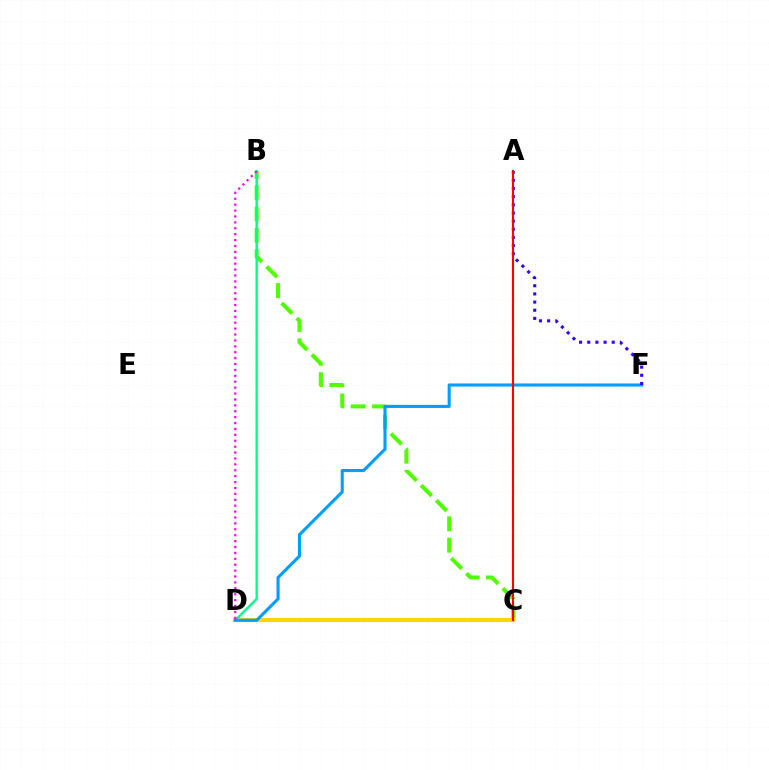{('B', 'C'): [{'color': '#4fff00', 'line_style': 'dashed', 'thickness': 2.9}], ('C', 'D'): [{'color': '#ffd500', 'line_style': 'solid', 'thickness': 2.98}], ('B', 'D'): [{'color': '#00ff86', 'line_style': 'solid', 'thickness': 1.72}, {'color': '#ff00ed', 'line_style': 'dotted', 'thickness': 1.6}], ('D', 'F'): [{'color': '#009eff', 'line_style': 'solid', 'thickness': 2.22}], ('A', 'F'): [{'color': '#3700ff', 'line_style': 'dotted', 'thickness': 2.22}], ('A', 'C'): [{'color': '#ff0000', 'line_style': 'solid', 'thickness': 1.51}]}